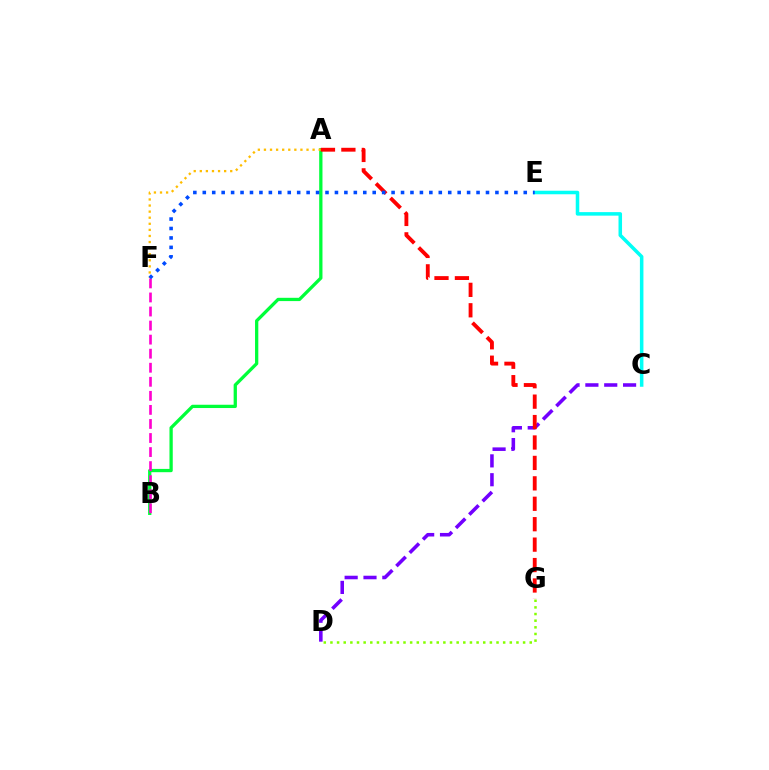{('A', 'B'): [{'color': '#00ff39', 'line_style': 'solid', 'thickness': 2.36}], ('C', 'D'): [{'color': '#7200ff', 'line_style': 'dashed', 'thickness': 2.56}], ('A', 'F'): [{'color': '#ffbd00', 'line_style': 'dotted', 'thickness': 1.65}], ('C', 'E'): [{'color': '#00fff6', 'line_style': 'solid', 'thickness': 2.54}], ('A', 'G'): [{'color': '#ff0000', 'line_style': 'dashed', 'thickness': 2.78}], ('D', 'G'): [{'color': '#84ff00', 'line_style': 'dotted', 'thickness': 1.81}], ('B', 'F'): [{'color': '#ff00cf', 'line_style': 'dashed', 'thickness': 1.91}], ('E', 'F'): [{'color': '#004bff', 'line_style': 'dotted', 'thickness': 2.56}]}